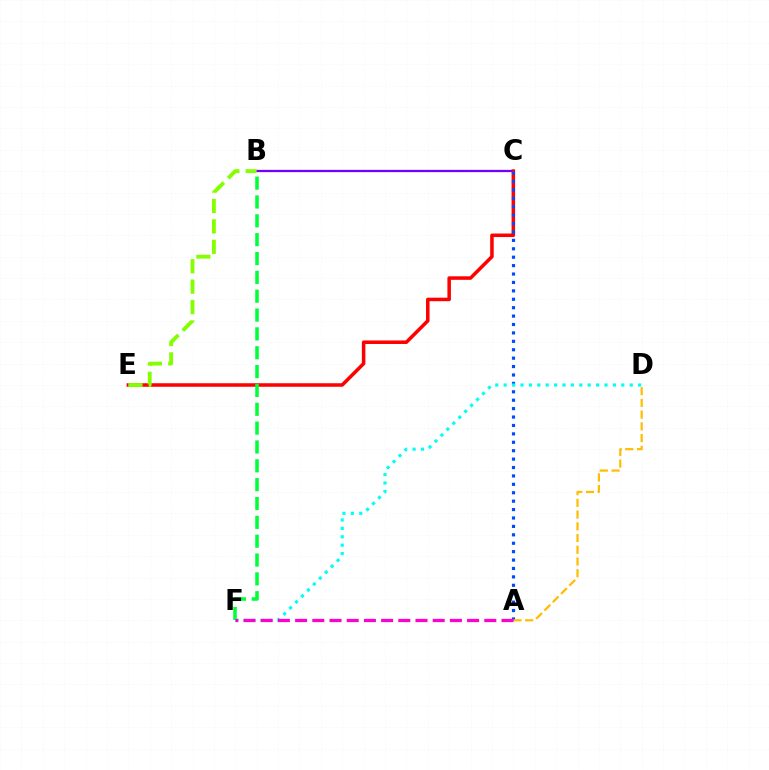{('B', 'C'): [{'color': '#7200ff', 'line_style': 'solid', 'thickness': 1.64}], ('C', 'E'): [{'color': '#ff0000', 'line_style': 'solid', 'thickness': 2.53}], ('B', 'E'): [{'color': '#84ff00', 'line_style': 'dashed', 'thickness': 2.77}], ('A', 'C'): [{'color': '#004bff', 'line_style': 'dotted', 'thickness': 2.29}], ('B', 'F'): [{'color': '#00ff39', 'line_style': 'dashed', 'thickness': 2.56}], ('D', 'F'): [{'color': '#00fff6', 'line_style': 'dotted', 'thickness': 2.28}], ('A', 'D'): [{'color': '#ffbd00', 'line_style': 'dashed', 'thickness': 1.59}], ('A', 'F'): [{'color': '#ff00cf', 'line_style': 'dashed', 'thickness': 2.34}]}